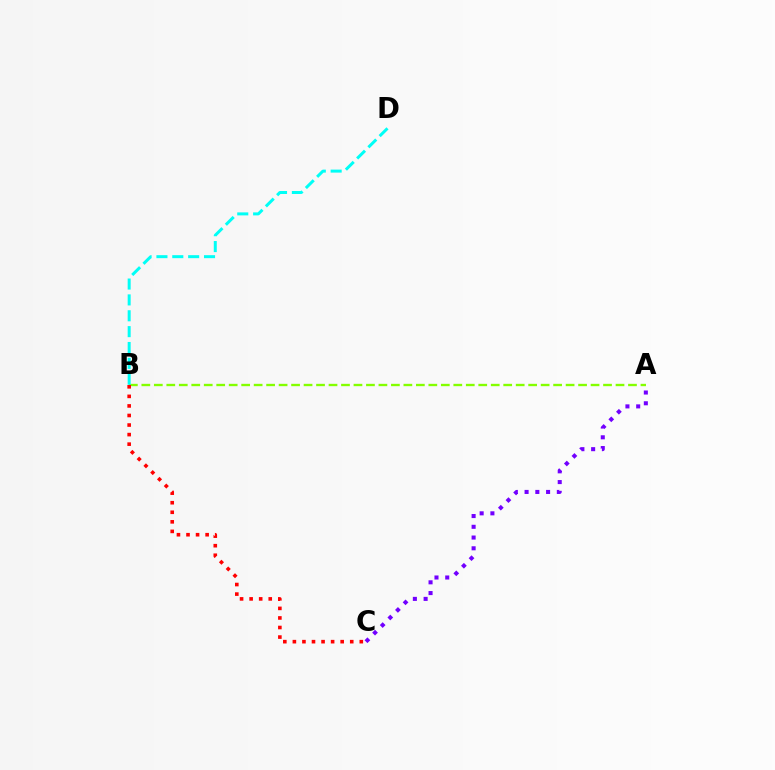{('A', 'B'): [{'color': '#84ff00', 'line_style': 'dashed', 'thickness': 1.7}], ('B', 'D'): [{'color': '#00fff6', 'line_style': 'dashed', 'thickness': 2.15}], ('A', 'C'): [{'color': '#7200ff', 'line_style': 'dotted', 'thickness': 2.92}], ('B', 'C'): [{'color': '#ff0000', 'line_style': 'dotted', 'thickness': 2.6}]}